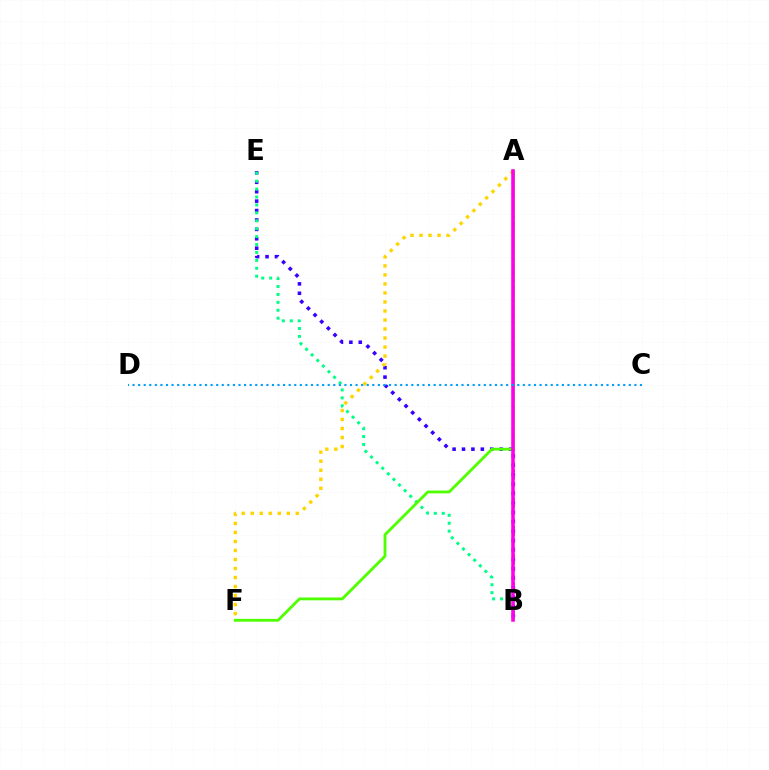{('A', 'B'): [{'color': '#ff0000', 'line_style': 'dotted', 'thickness': 1.92}, {'color': '#ff00ed', 'line_style': 'solid', 'thickness': 2.55}], ('B', 'E'): [{'color': '#3700ff', 'line_style': 'dotted', 'thickness': 2.56}, {'color': '#00ff86', 'line_style': 'dotted', 'thickness': 2.15}], ('A', 'F'): [{'color': '#4fff00', 'line_style': 'solid', 'thickness': 2.03}, {'color': '#ffd500', 'line_style': 'dotted', 'thickness': 2.45}], ('C', 'D'): [{'color': '#009eff', 'line_style': 'dotted', 'thickness': 1.51}]}